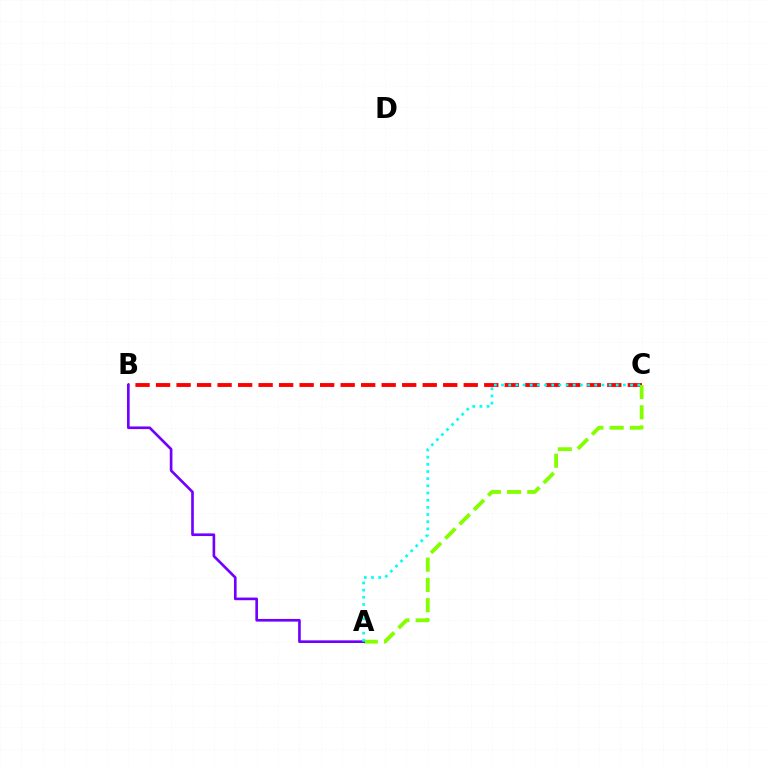{('B', 'C'): [{'color': '#ff0000', 'line_style': 'dashed', 'thickness': 2.79}], ('A', 'C'): [{'color': '#84ff00', 'line_style': 'dashed', 'thickness': 2.75}, {'color': '#00fff6', 'line_style': 'dotted', 'thickness': 1.95}], ('A', 'B'): [{'color': '#7200ff', 'line_style': 'solid', 'thickness': 1.91}]}